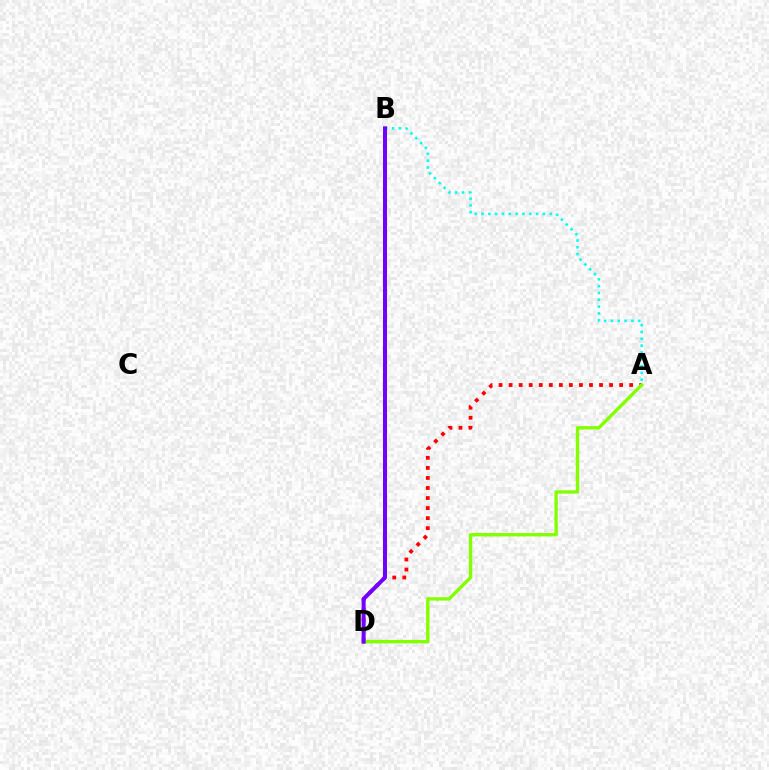{('A', 'D'): [{'color': '#ff0000', 'line_style': 'dotted', 'thickness': 2.73}, {'color': '#84ff00', 'line_style': 'solid', 'thickness': 2.43}], ('A', 'B'): [{'color': '#00fff6', 'line_style': 'dotted', 'thickness': 1.85}], ('B', 'D'): [{'color': '#7200ff', 'line_style': 'solid', 'thickness': 2.9}]}